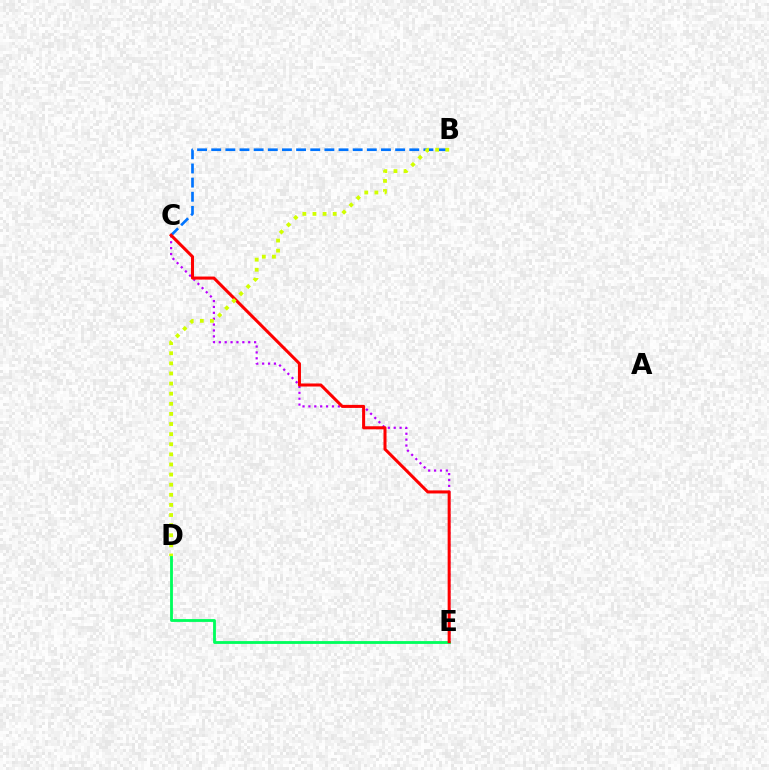{('D', 'E'): [{'color': '#00ff5c', 'line_style': 'solid', 'thickness': 2.03}], ('C', 'E'): [{'color': '#b900ff', 'line_style': 'dotted', 'thickness': 1.6}, {'color': '#ff0000', 'line_style': 'solid', 'thickness': 2.19}], ('B', 'C'): [{'color': '#0074ff', 'line_style': 'dashed', 'thickness': 1.92}], ('B', 'D'): [{'color': '#d1ff00', 'line_style': 'dotted', 'thickness': 2.75}]}